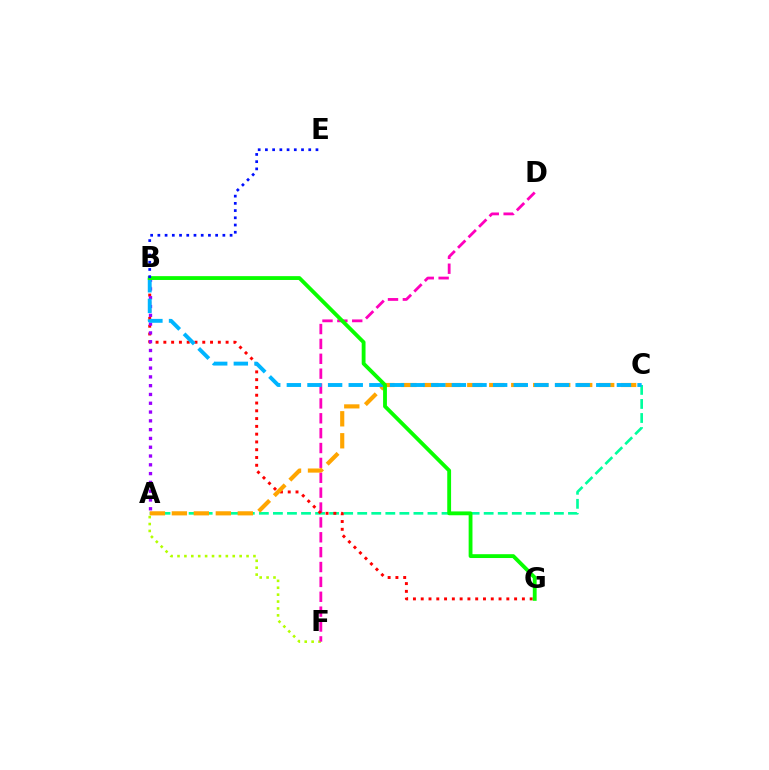{('A', 'C'): [{'color': '#00ff9d', 'line_style': 'dashed', 'thickness': 1.91}, {'color': '#ffa500', 'line_style': 'dashed', 'thickness': 2.99}], ('A', 'F'): [{'color': '#b3ff00', 'line_style': 'dotted', 'thickness': 1.88}], ('D', 'F'): [{'color': '#ff00bd', 'line_style': 'dashed', 'thickness': 2.02}], ('B', 'G'): [{'color': '#ff0000', 'line_style': 'dotted', 'thickness': 2.11}, {'color': '#08ff00', 'line_style': 'solid', 'thickness': 2.76}], ('A', 'B'): [{'color': '#9b00ff', 'line_style': 'dotted', 'thickness': 2.39}], ('B', 'C'): [{'color': '#00b5ff', 'line_style': 'dashed', 'thickness': 2.8}], ('B', 'E'): [{'color': '#0010ff', 'line_style': 'dotted', 'thickness': 1.96}]}